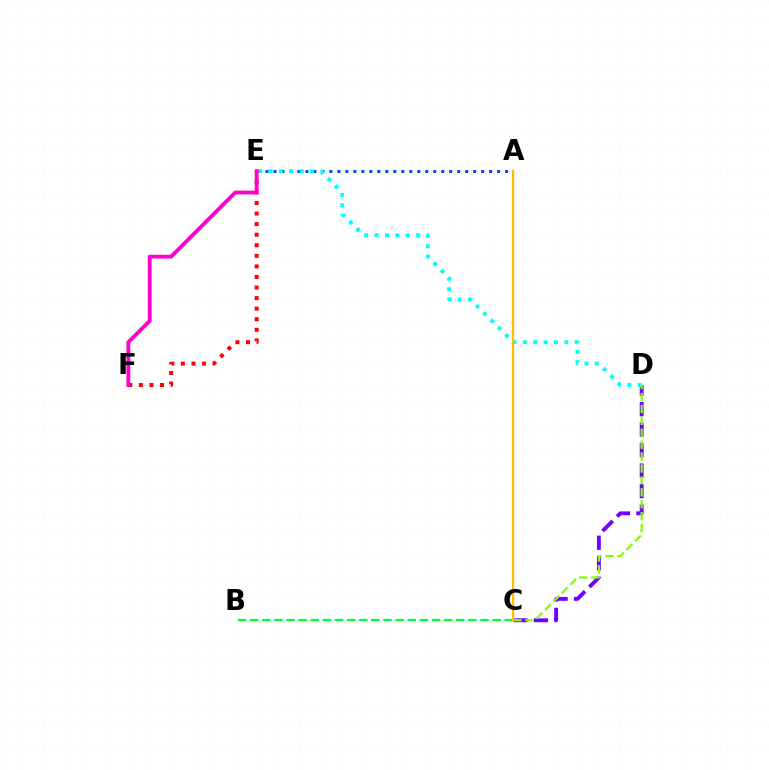{('A', 'E'): [{'color': '#004bff', 'line_style': 'dotted', 'thickness': 2.17}], ('C', 'D'): [{'color': '#7200ff', 'line_style': 'dashed', 'thickness': 2.78}, {'color': '#84ff00', 'line_style': 'dashed', 'thickness': 1.62}], ('D', 'E'): [{'color': '#00fff6', 'line_style': 'dotted', 'thickness': 2.82}], ('B', 'C'): [{'color': '#00ff39', 'line_style': 'dashed', 'thickness': 1.65}], ('A', 'C'): [{'color': '#ffbd00', 'line_style': 'solid', 'thickness': 1.66}], ('E', 'F'): [{'color': '#ff0000', 'line_style': 'dotted', 'thickness': 2.87}, {'color': '#ff00cf', 'line_style': 'solid', 'thickness': 2.74}]}